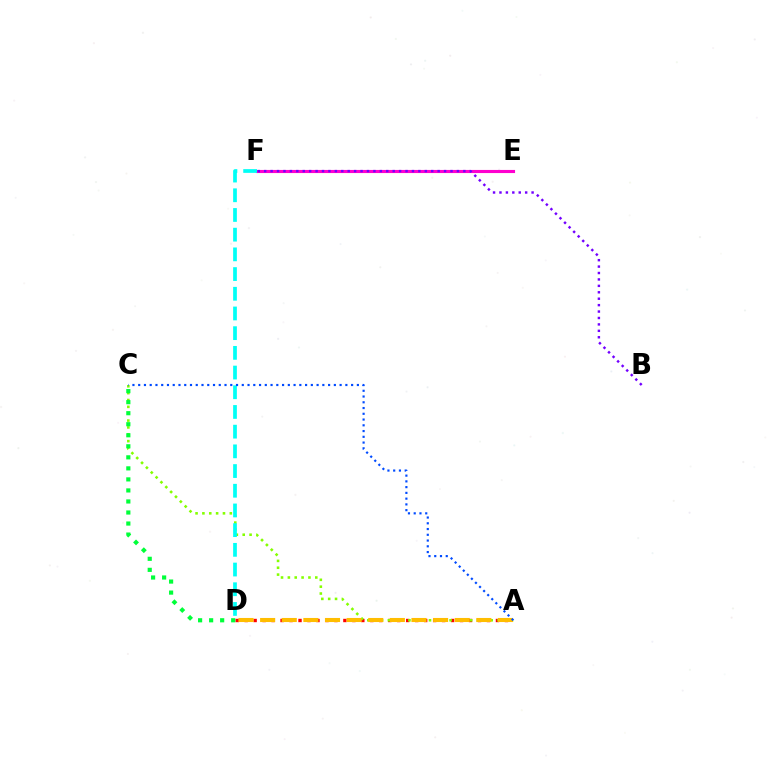{('A', 'D'): [{'color': '#ff0000', 'line_style': 'dotted', 'thickness': 2.44}, {'color': '#ffbd00', 'line_style': 'dashed', 'thickness': 2.94}], ('E', 'F'): [{'color': '#ff00cf', 'line_style': 'solid', 'thickness': 2.24}], ('A', 'C'): [{'color': '#84ff00', 'line_style': 'dotted', 'thickness': 1.86}, {'color': '#004bff', 'line_style': 'dotted', 'thickness': 1.56}], ('B', 'F'): [{'color': '#7200ff', 'line_style': 'dotted', 'thickness': 1.75}], ('D', 'F'): [{'color': '#00fff6', 'line_style': 'dashed', 'thickness': 2.68}], ('C', 'D'): [{'color': '#00ff39', 'line_style': 'dotted', 'thickness': 3.0}]}